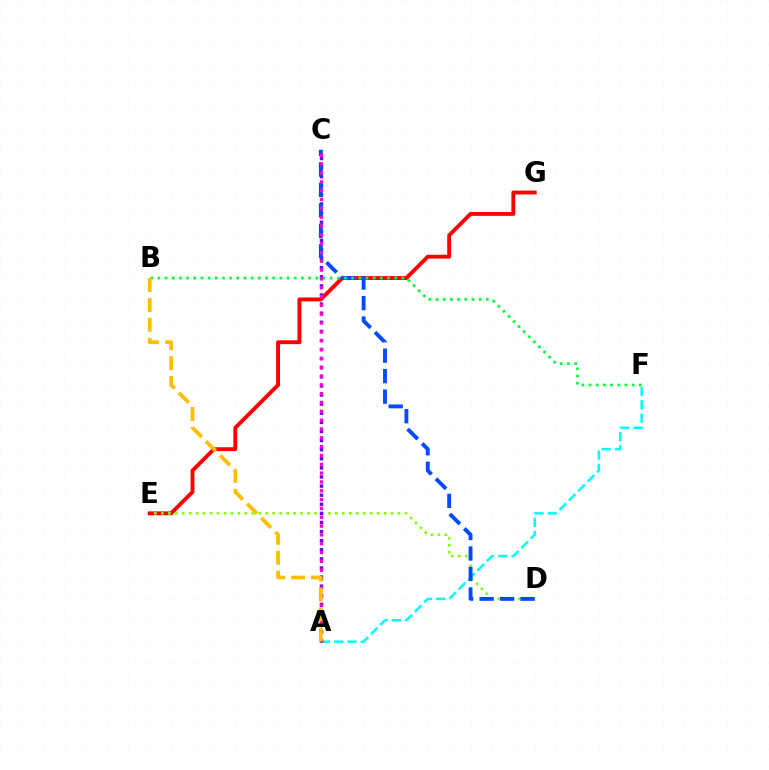{('E', 'G'): [{'color': '#ff0000', 'line_style': 'solid', 'thickness': 2.79}], ('A', 'F'): [{'color': '#00fff6', 'line_style': 'dashed', 'thickness': 1.81}], ('D', 'E'): [{'color': '#84ff00', 'line_style': 'dotted', 'thickness': 1.89}], ('A', 'C'): [{'color': '#7200ff', 'line_style': 'dotted', 'thickness': 2.47}, {'color': '#ff00cf', 'line_style': 'dotted', 'thickness': 2.4}], ('C', 'D'): [{'color': '#004bff', 'line_style': 'dashed', 'thickness': 2.78}], ('B', 'F'): [{'color': '#00ff39', 'line_style': 'dotted', 'thickness': 1.95}], ('A', 'B'): [{'color': '#ffbd00', 'line_style': 'dashed', 'thickness': 2.7}]}